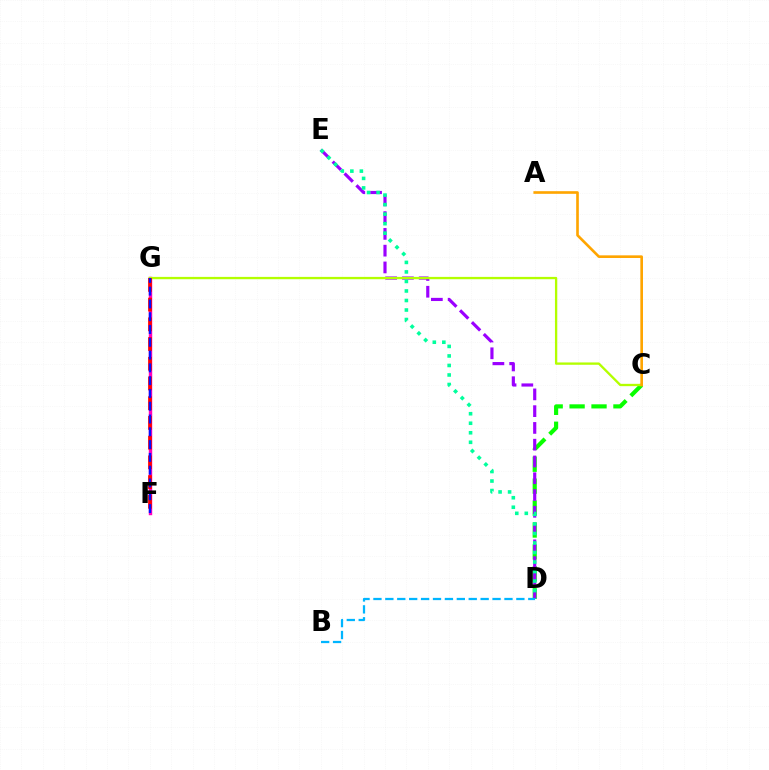{('C', 'D'): [{'color': '#08ff00', 'line_style': 'dashed', 'thickness': 2.98}], ('F', 'G'): [{'color': '#ff00bd', 'line_style': 'solid', 'thickness': 2.47}, {'color': '#ff0000', 'line_style': 'dashed', 'thickness': 2.68}, {'color': '#0010ff', 'line_style': 'dashed', 'thickness': 1.74}], ('D', 'E'): [{'color': '#9b00ff', 'line_style': 'dashed', 'thickness': 2.28}, {'color': '#00ff9d', 'line_style': 'dotted', 'thickness': 2.59}], ('C', 'G'): [{'color': '#b3ff00', 'line_style': 'solid', 'thickness': 1.68}], ('A', 'C'): [{'color': '#ffa500', 'line_style': 'solid', 'thickness': 1.9}], ('B', 'D'): [{'color': '#00b5ff', 'line_style': 'dashed', 'thickness': 1.62}]}